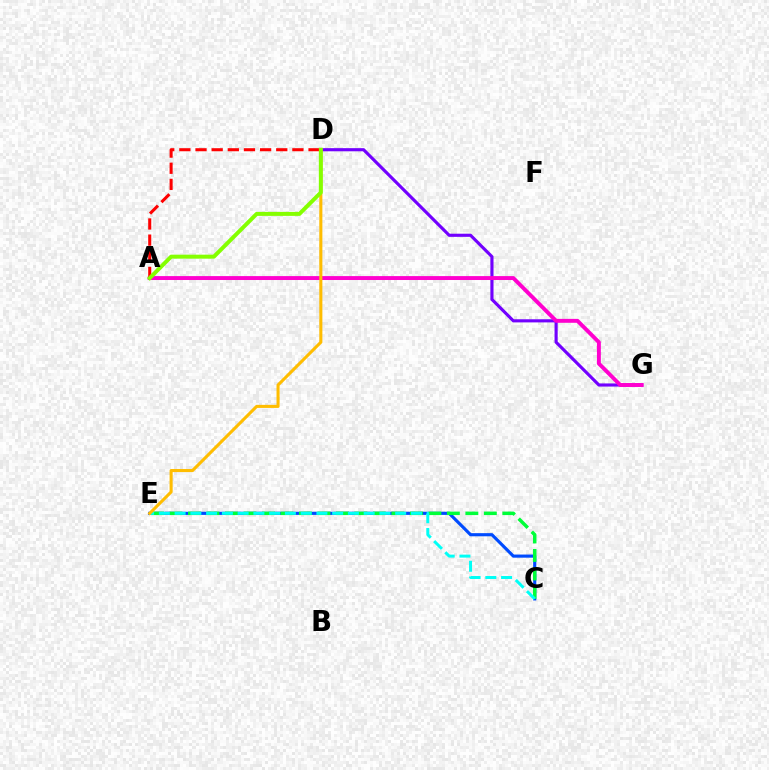{('C', 'E'): [{'color': '#004bff', 'line_style': 'solid', 'thickness': 2.26}, {'color': '#00ff39', 'line_style': 'dashed', 'thickness': 2.51}, {'color': '#00fff6', 'line_style': 'dashed', 'thickness': 2.14}], ('D', 'G'): [{'color': '#7200ff', 'line_style': 'solid', 'thickness': 2.26}], ('A', 'G'): [{'color': '#ff00cf', 'line_style': 'solid', 'thickness': 2.82}], ('D', 'E'): [{'color': '#ffbd00', 'line_style': 'solid', 'thickness': 2.21}], ('A', 'D'): [{'color': '#ff0000', 'line_style': 'dashed', 'thickness': 2.19}, {'color': '#84ff00', 'line_style': 'solid', 'thickness': 2.87}]}